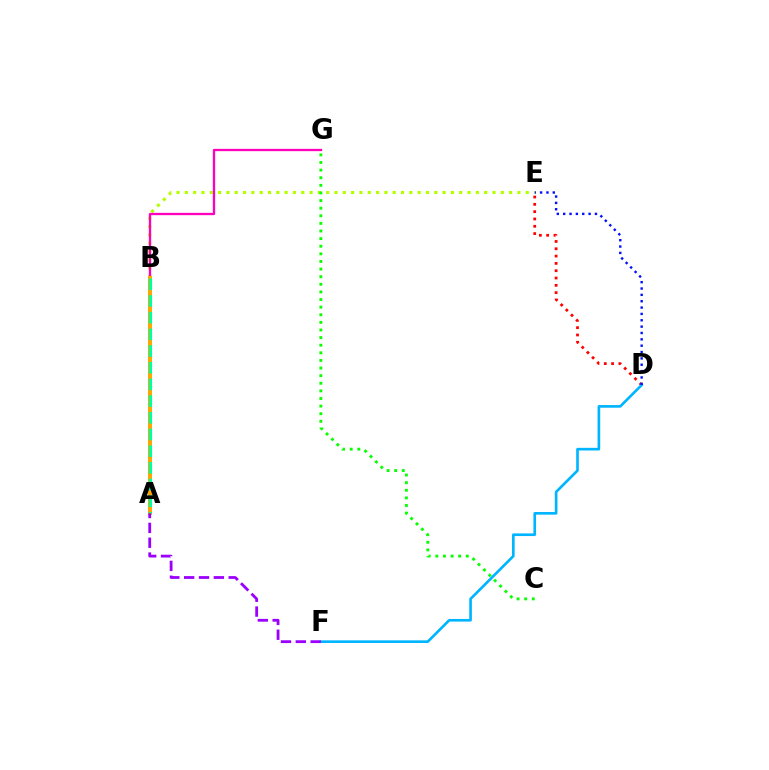{('B', 'E'): [{'color': '#b3ff00', 'line_style': 'dotted', 'thickness': 2.26}], ('D', 'E'): [{'color': '#ff0000', 'line_style': 'dotted', 'thickness': 1.99}, {'color': '#0010ff', 'line_style': 'dotted', 'thickness': 1.73}], ('C', 'G'): [{'color': '#08ff00', 'line_style': 'dotted', 'thickness': 2.07}], ('B', 'G'): [{'color': '#ff00bd', 'line_style': 'solid', 'thickness': 1.67}], ('A', 'B'): [{'color': '#ffa500', 'line_style': 'solid', 'thickness': 2.88}, {'color': '#00ff9d', 'line_style': 'dashed', 'thickness': 2.27}], ('D', 'F'): [{'color': '#00b5ff', 'line_style': 'solid', 'thickness': 1.91}], ('A', 'F'): [{'color': '#9b00ff', 'line_style': 'dashed', 'thickness': 2.02}]}